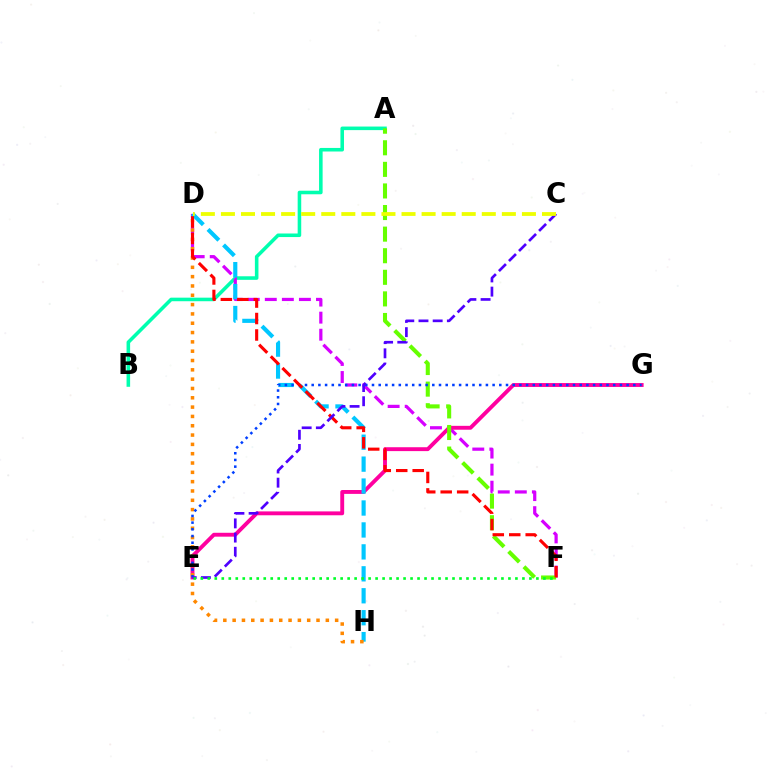{('A', 'B'): [{'color': '#00ffaf', 'line_style': 'solid', 'thickness': 2.57}], ('D', 'F'): [{'color': '#d600ff', 'line_style': 'dashed', 'thickness': 2.32}, {'color': '#ff0000', 'line_style': 'dashed', 'thickness': 2.24}], ('E', 'G'): [{'color': '#ff00a0', 'line_style': 'solid', 'thickness': 2.79}, {'color': '#003fff', 'line_style': 'dotted', 'thickness': 1.82}], ('D', 'H'): [{'color': '#00c7ff', 'line_style': 'dashed', 'thickness': 2.98}, {'color': '#ff8800', 'line_style': 'dotted', 'thickness': 2.53}], ('A', 'F'): [{'color': '#66ff00', 'line_style': 'dashed', 'thickness': 2.93}], ('C', 'E'): [{'color': '#4f00ff', 'line_style': 'dashed', 'thickness': 1.93}], ('E', 'F'): [{'color': '#00ff27', 'line_style': 'dotted', 'thickness': 1.9}], ('C', 'D'): [{'color': '#eeff00', 'line_style': 'dashed', 'thickness': 2.73}]}